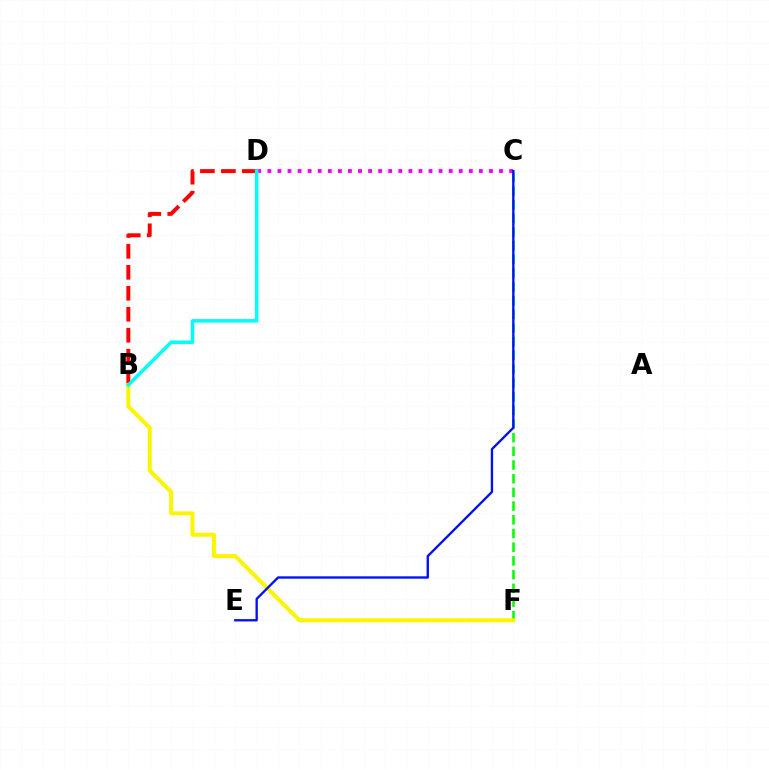{('C', 'D'): [{'color': '#ee00ff', 'line_style': 'dotted', 'thickness': 2.74}], ('C', 'F'): [{'color': '#08ff00', 'line_style': 'dashed', 'thickness': 1.86}], ('B', 'D'): [{'color': '#ff0000', 'line_style': 'dashed', 'thickness': 2.85}, {'color': '#00fff6', 'line_style': 'solid', 'thickness': 2.53}], ('B', 'F'): [{'color': '#fcf500', 'line_style': 'solid', 'thickness': 2.9}], ('C', 'E'): [{'color': '#0010ff', 'line_style': 'solid', 'thickness': 1.69}]}